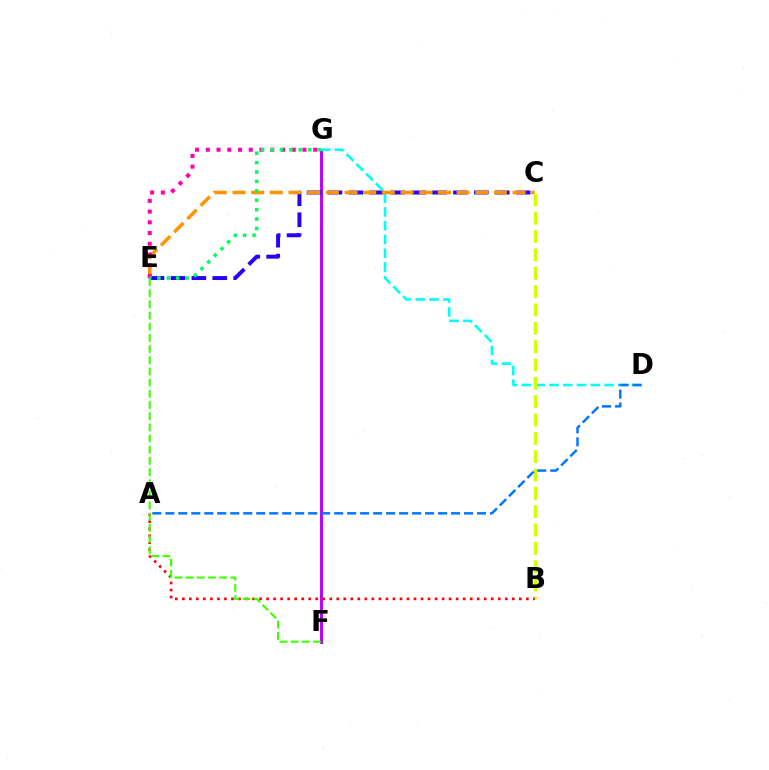{('F', 'G'): [{'color': '#b900ff', 'line_style': 'solid', 'thickness': 2.12}], ('C', 'E'): [{'color': '#2500ff', 'line_style': 'dashed', 'thickness': 2.84}, {'color': '#ff9400', 'line_style': 'dashed', 'thickness': 2.54}], ('D', 'G'): [{'color': '#00fff6', 'line_style': 'dashed', 'thickness': 1.87}], ('B', 'C'): [{'color': '#d1ff00', 'line_style': 'dashed', 'thickness': 2.49}], ('E', 'G'): [{'color': '#ff00ac', 'line_style': 'dotted', 'thickness': 2.92}, {'color': '#00ff5c', 'line_style': 'dotted', 'thickness': 2.56}], ('A', 'B'): [{'color': '#ff0000', 'line_style': 'dotted', 'thickness': 1.91}], ('A', 'D'): [{'color': '#0074ff', 'line_style': 'dashed', 'thickness': 1.76}], ('E', 'F'): [{'color': '#3dff00', 'line_style': 'dashed', 'thickness': 1.52}]}